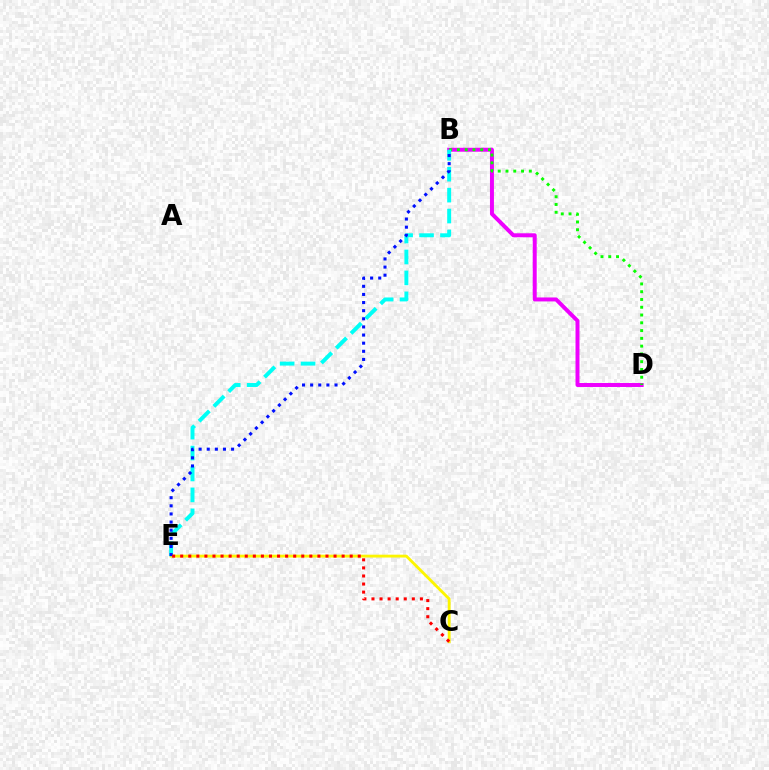{('B', 'D'): [{'color': '#ee00ff', 'line_style': 'solid', 'thickness': 2.86}, {'color': '#08ff00', 'line_style': 'dotted', 'thickness': 2.11}], ('C', 'E'): [{'color': '#fcf500', 'line_style': 'solid', 'thickness': 2.05}, {'color': '#ff0000', 'line_style': 'dotted', 'thickness': 2.19}], ('B', 'E'): [{'color': '#00fff6', 'line_style': 'dashed', 'thickness': 2.84}, {'color': '#0010ff', 'line_style': 'dotted', 'thickness': 2.21}]}